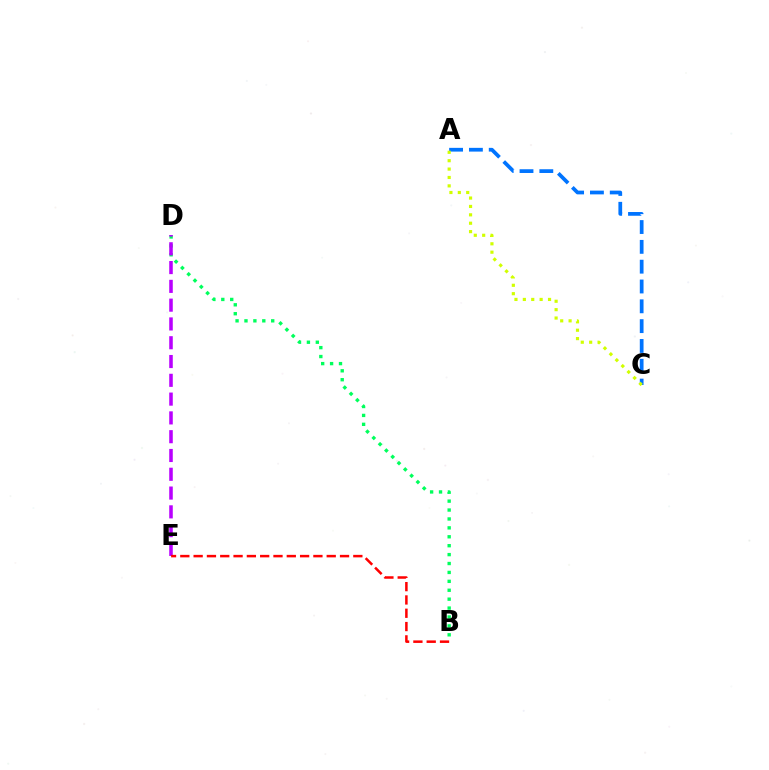{('A', 'C'): [{'color': '#0074ff', 'line_style': 'dashed', 'thickness': 2.69}, {'color': '#d1ff00', 'line_style': 'dotted', 'thickness': 2.28}], ('B', 'D'): [{'color': '#00ff5c', 'line_style': 'dotted', 'thickness': 2.42}], ('D', 'E'): [{'color': '#b900ff', 'line_style': 'dashed', 'thickness': 2.55}], ('B', 'E'): [{'color': '#ff0000', 'line_style': 'dashed', 'thickness': 1.81}]}